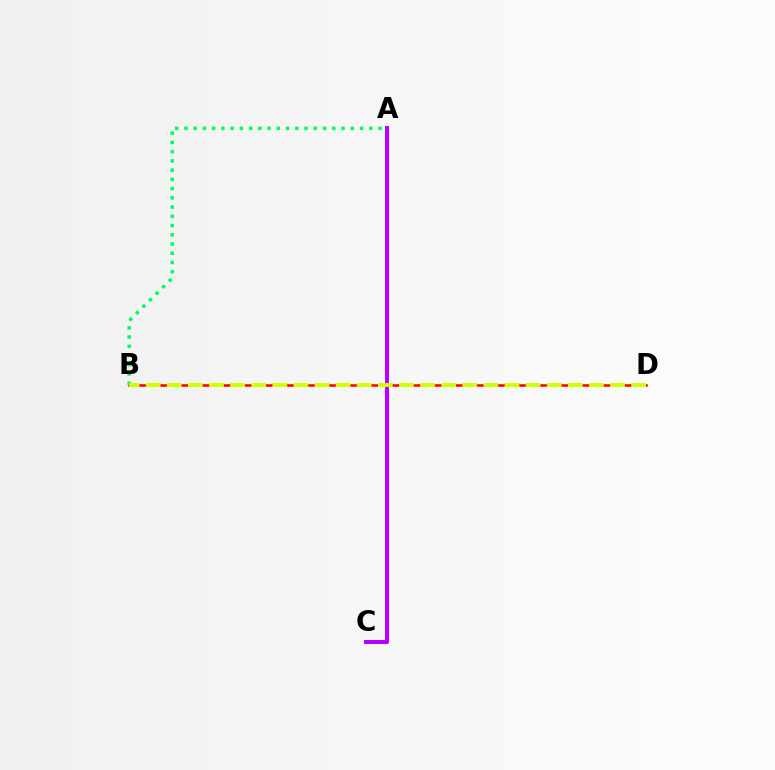{('B', 'D'): [{'color': '#ff0000', 'line_style': 'solid', 'thickness': 1.84}, {'color': '#d1ff00', 'line_style': 'dashed', 'thickness': 2.87}], ('A', 'C'): [{'color': '#0074ff', 'line_style': 'dotted', 'thickness': 1.93}, {'color': '#b900ff', 'line_style': 'solid', 'thickness': 2.91}], ('A', 'B'): [{'color': '#00ff5c', 'line_style': 'dotted', 'thickness': 2.51}]}